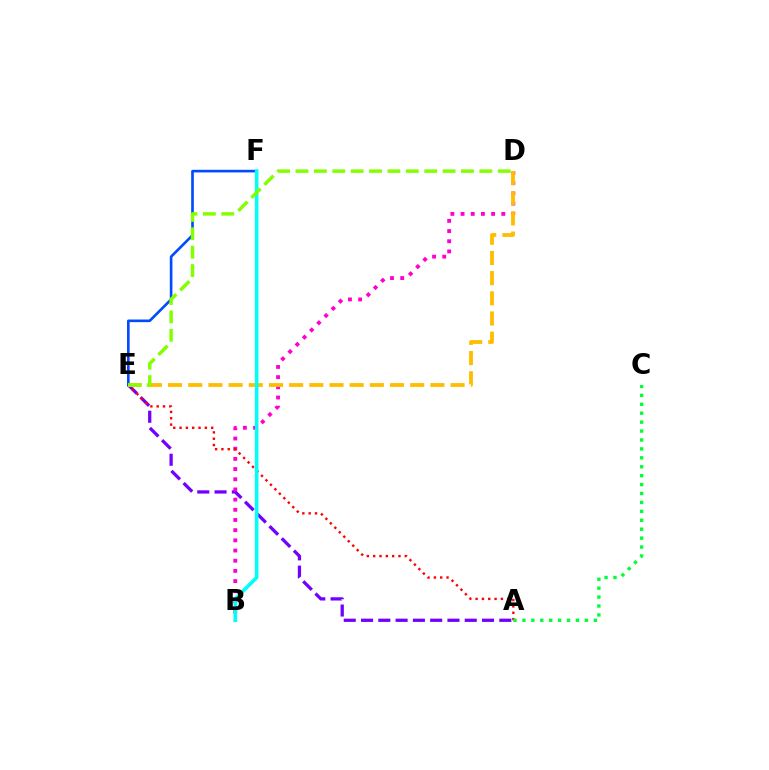{('A', 'E'): [{'color': '#7200ff', 'line_style': 'dashed', 'thickness': 2.35}, {'color': '#ff0000', 'line_style': 'dotted', 'thickness': 1.72}], ('B', 'D'): [{'color': '#ff00cf', 'line_style': 'dotted', 'thickness': 2.77}], ('A', 'C'): [{'color': '#00ff39', 'line_style': 'dotted', 'thickness': 2.42}], ('E', 'F'): [{'color': '#004bff', 'line_style': 'solid', 'thickness': 1.9}], ('D', 'E'): [{'color': '#ffbd00', 'line_style': 'dashed', 'thickness': 2.74}, {'color': '#84ff00', 'line_style': 'dashed', 'thickness': 2.5}], ('B', 'F'): [{'color': '#00fff6', 'line_style': 'solid', 'thickness': 2.6}]}